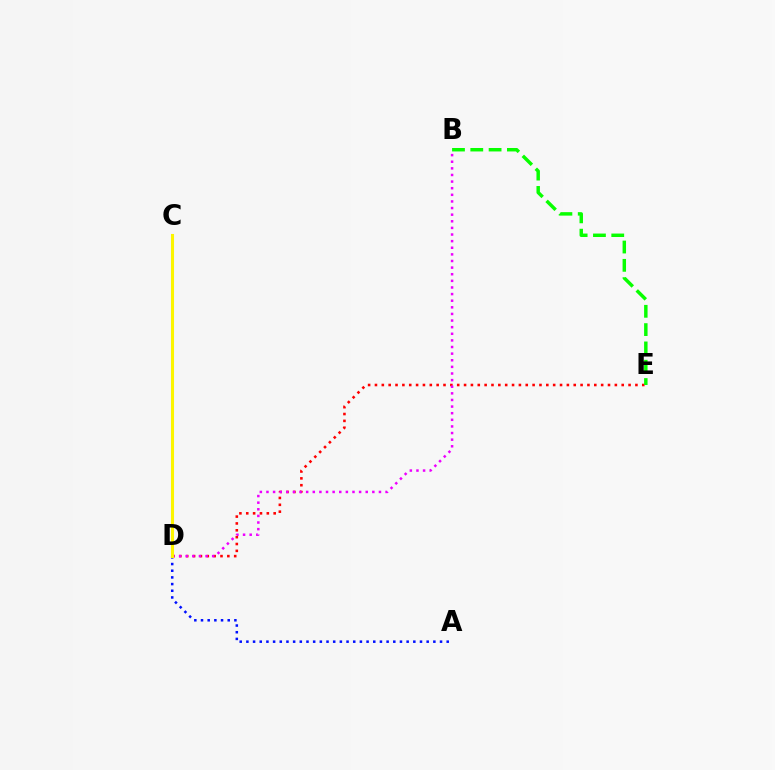{('D', 'E'): [{'color': '#ff0000', 'line_style': 'dotted', 'thickness': 1.86}], ('C', 'D'): [{'color': '#00fff6', 'line_style': 'dotted', 'thickness': 1.83}, {'color': '#fcf500', 'line_style': 'solid', 'thickness': 2.21}], ('B', 'E'): [{'color': '#08ff00', 'line_style': 'dashed', 'thickness': 2.49}], ('B', 'D'): [{'color': '#ee00ff', 'line_style': 'dotted', 'thickness': 1.8}], ('A', 'D'): [{'color': '#0010ff', 'line_style': 'dotted', 'thickness': 1.81}]}